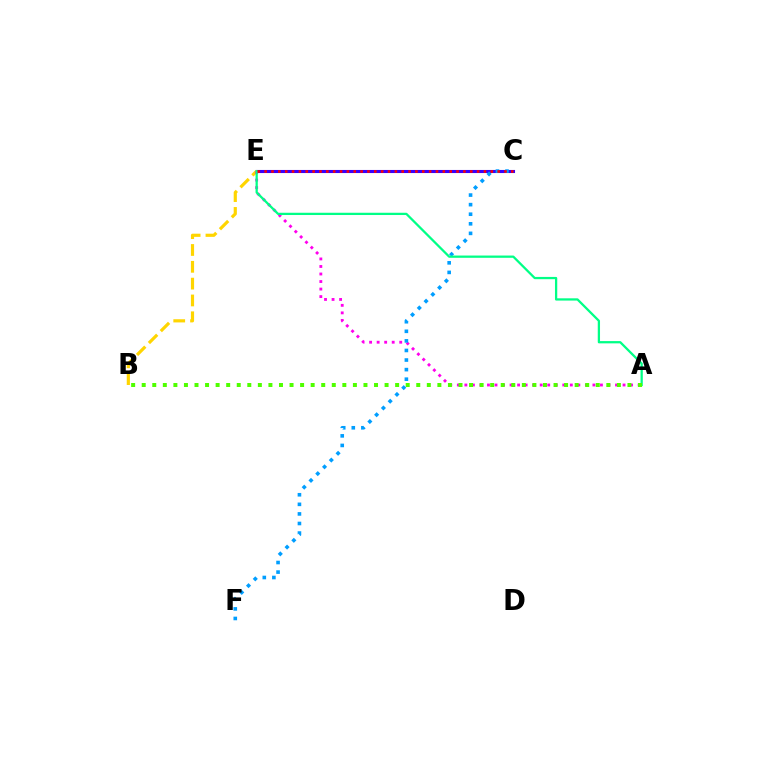{('C', 'E'): [{'color': '#3700ff', 'line_style': 'solid', 'thickness': 2.22}, {'color': '#ff0000', 'line_style': 'dotted', 'thickness': 1.86}], ('B', 'E'): [{'color': '#ffd500', 'line_style': 'dashed', 'thickness': 2.29}], ('A', 'E'): [{'color': '#ff00ed', 'line_style': 'dotted', 'thickness': 2.05}, {'color': '#00ff86', 'line_style': 'solid', 'thickness': 1.63}], ('C', 'F'): [{'color': '#009eff', 'line_style': 'dotted', 'thickness': 2.6}], ('A', 'B'): [{'color': '#4fff00', 'line_style': 'dotted', 'thickness': 2.87}]}